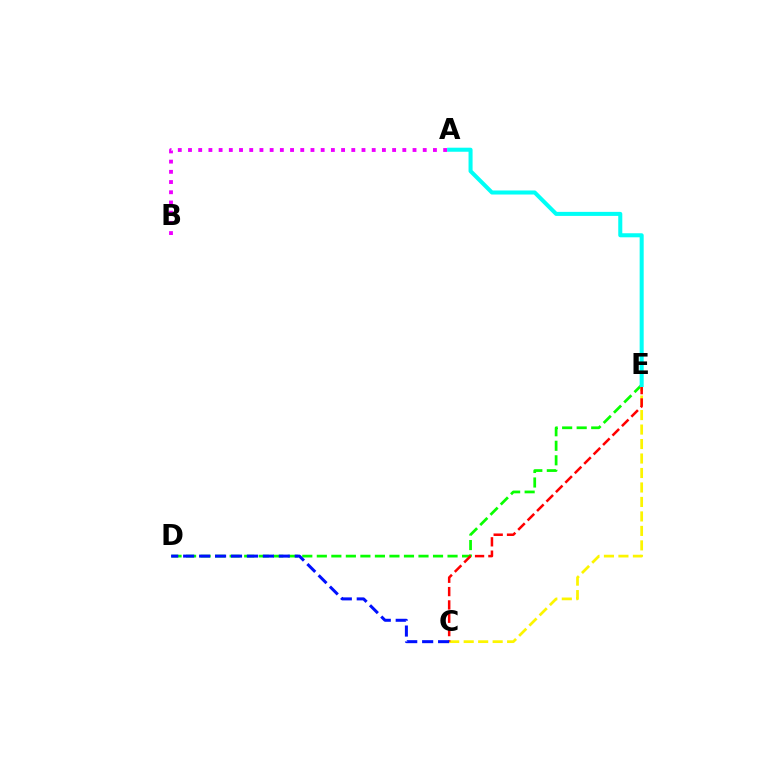{('D', 'E'): [{'color': '#08ff00', 'line_style': 'dashed', 'thickness': 1.97}], ('C', 'E'): [{'color': '#fcf500', 'line_style': 'dashed', 'thickness': 1.97}, {'color': '#ff0000', 'line_style': 'dashed', 'thickness': 1.81}], ('A', 'E'): [{'color': '#00fff6', 'line_style': 'solid', 'thickness': 2.91}], ('C', 'D'): [{'color': '#0010ff', 'line_style': 'dashed', 'thickness': 2.17}], ('A', 'B'): [{'color': '#ee00ff', 'line_style': 'dotted', 'thickness': 2.77}]}